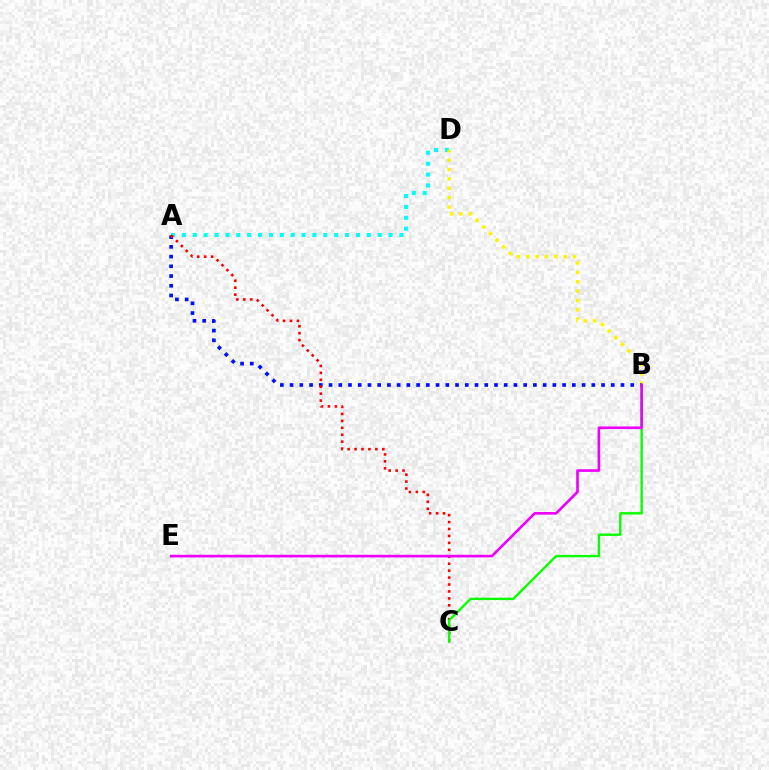{('A', 'D'): [{'color': '#00fff6', 'line_style': 'dotted', 'thickness': 2.96}], ('B', 'D'): [{'color': '#fcf500', 'line_style': 'dotted', 'thickness': 2.55}], ('A', 'B'): [{'color': '#0010ff', 'line_style': 'dotted', 'thickness': 2.64}], ('A', 'C'): [{'color': '#ff0000', 'line_style': 'dotted', 'thickness': 1.89}], ('B', 'C'): [{'color': '#08ff00', 'line_style': 'solid', 'thickness': 1.72}], ('B', 'E'): [{'color': '#ee00ff', 'line_style': 'solid', 'thickness': 1.9}]}